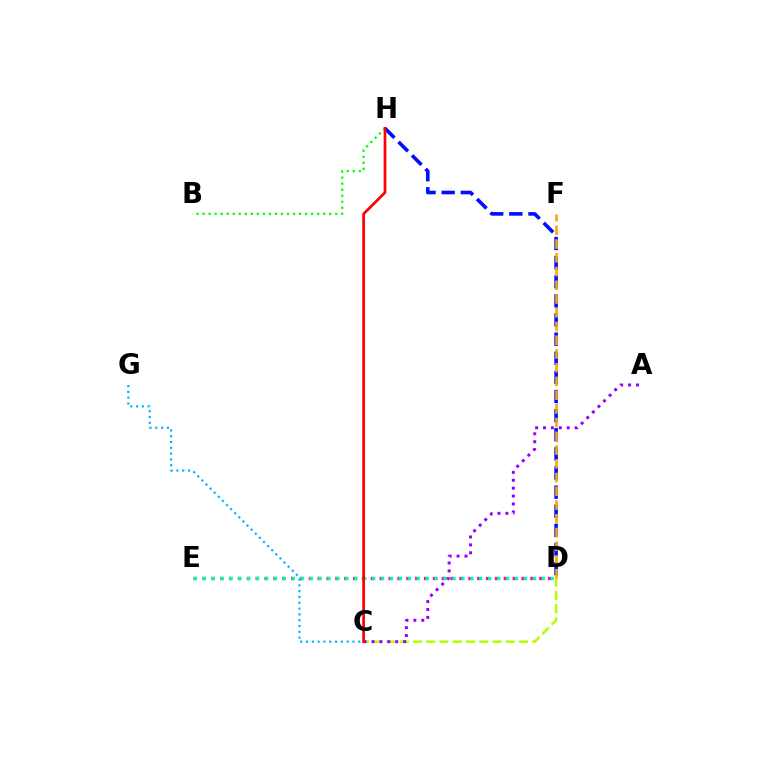{('C', 'D'): [{'color': '#b3ff00', 'line_style': 'dashed', 'thickness': 1.8}], ('D', 'H'): [{'color': '#0010ff', 'line_style': 'dashed', 'thickness': 2.6}], ('B', 'H'): [{'color': '#08ff00', 'line_style': 'dotted', 'thickness': 1.64}], ('D', 'E'): [{'color': '#ff00bd', 'line_style': 'dotted', 'thickness': 2.41}, {'color': '#00ff9d', 'line_style': 'dotted', 'thickness': 2.42}], ('A', 'C'): [{'color': '#9b00ff', 'line_style': 'dotted', 'thickness': 2.15}], ('C', 'G'): [{'color': '#00b5ff', 'line_style': 'dotted', 'thickness': 1.58}], ('C', 'H'): [{'color': '#ff0000', 'line_style': 'solid', 'thickness': 1.96}], ('D', 'F'): [{'color': '#ffa500', 'line_style': 'dashed', 'thickness': 1.87}]}